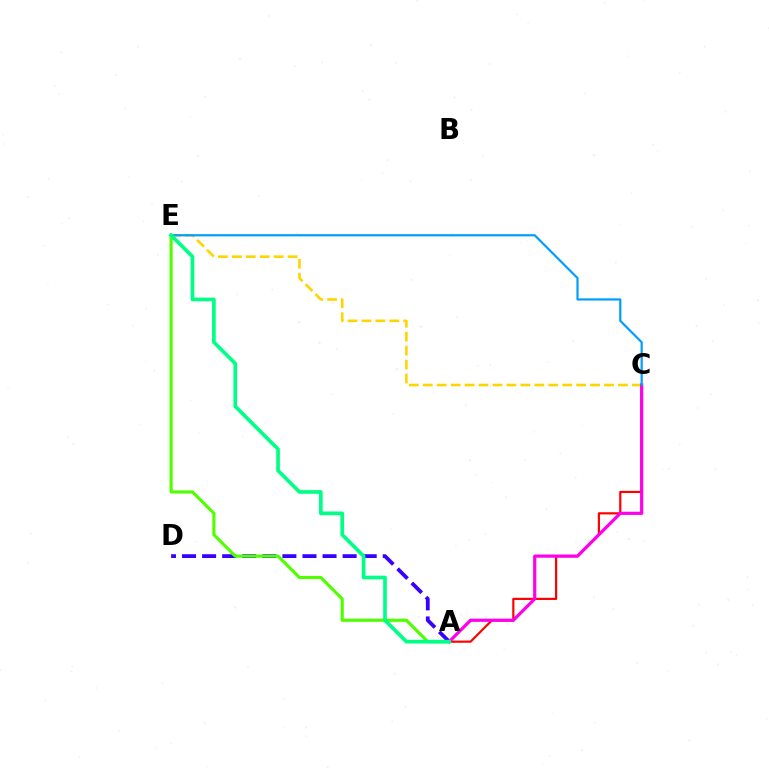{('C', 'E'): [{'color': '#ffd500', 'line_style': 'dashed', 'thickness': 1.89}, {'color': '#009eff', 'line_style': 'solid', 'thickness': 1.59}], ('A', 'D'): [{'color': '#3700ff', 'line_style': 'dashed', 'thickness': 2.73}], ('A', 'C'): [{'color': '#ff0000', 'line_style': 'solid', 'thickness': 1.57}, {'color': '#ff00ed', 'line_style': 'solid', 'thickness': 2.31}], ('A', 'E'): [{'color': '#4fff00', 'line_style': 'solid', 'thickness': 2.26}, {'color': '#00ff86', 'line_style': 'solid', 'thickness': 2.65}]}